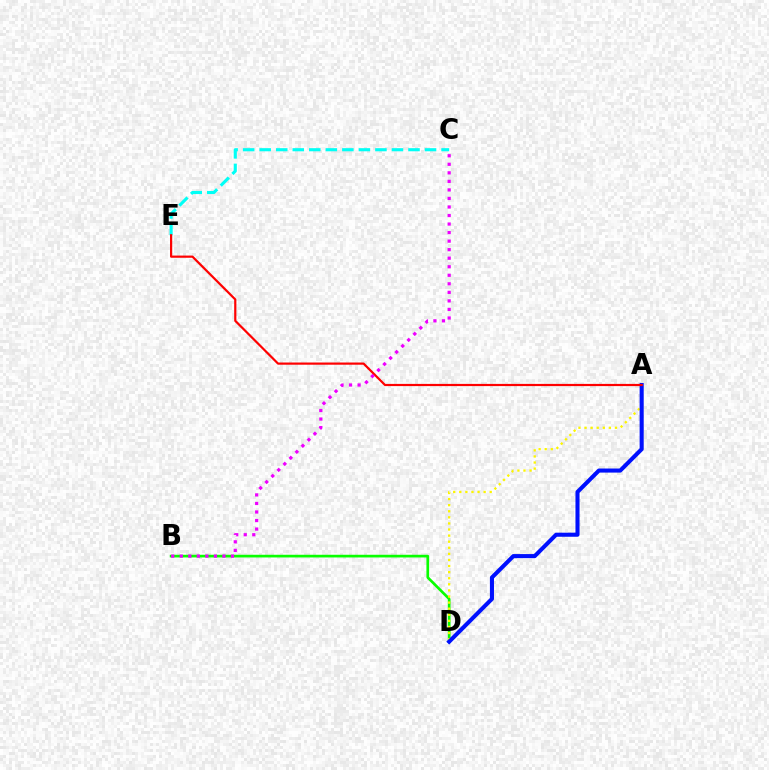{('C', 'E'): [{'color': '#00fff6', 'line_style': 'dashed', 'thickness': 2.25}], ('B', 'D'): [{'color': '#08ff00', 'line_style': 'solid', 'thickness': 1.93}], ('A', 'D'): [{'color': '#fcf500', 'line_style': 'dotted', 'thickness': 1.65}, {'color': '#0010ff', 'line_style': 'solid', 'thickness': 2.93}], ('A', 'E'): [{'color': '#ff0000', 'line_style': 'solid', 'thickness': 1.58}], ('B', 'C'): [{'color': '#ee00ff', 'line_style': 'dotted', 'thickness': 2.32}]}